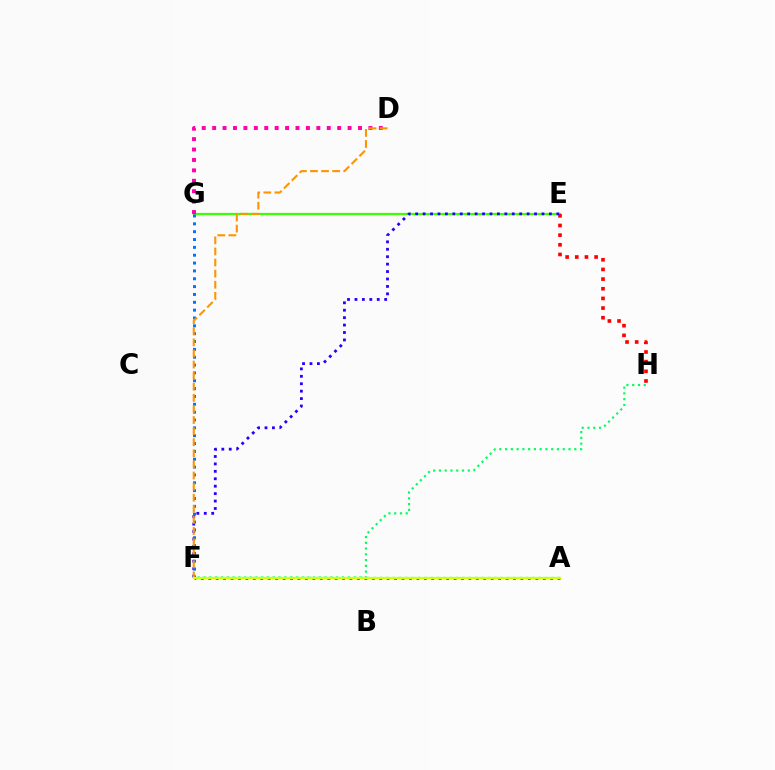{('E', 'G'): [{'color': '#3dff00', 'line_style': 'solid', 'thickness': 1.6}], ('A', 'F'): [{'color': '#00fff6', 'line_style': 'dotted', 'thickness': 1.73}, {'color': '#b900ff', 'line_style': 'dotted', 'thickness': 2.02}, {'color': '#d1ff00', 'line_style': 'solid', 'thickness': 1.63}], ('E', 'H'): [{'color': '#ff0000', 'line_style': 'dotted', 'thickness': 2.62}], ('E', 'F'): [{'color': '#2500ff', 'line_style': 'dotted', 'thickness': 2.02}], ('F', 'G'): [{'color': '#0074ff', 'line_style': 'dotted', 'thickness': 2.13}], ('D', 'G'): [{'color': '#ff00ac', 'line_style': 'dotted', 'thickness': 2.83}], ('F', 'H'): [{'color': '#00ff5c', 'line_style': 'dotted', 'thickness': 1.57}], ('D', 'F'): [{'color': '#ff9400', 'line_style': 'dashed', 'thickness': 1.51}]}